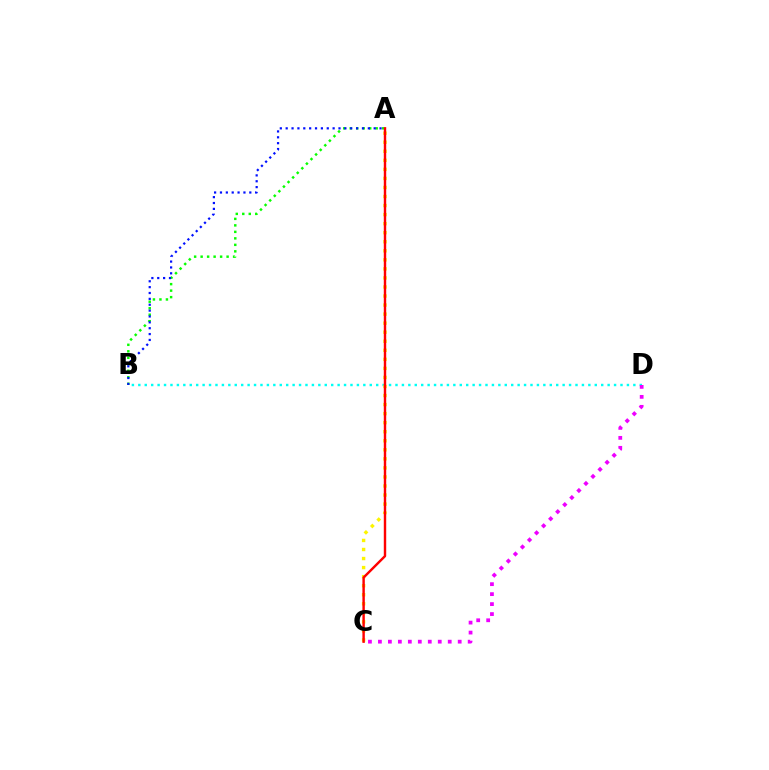{('A', 'B'): [{'color': '#08ff00', 'line_style': 'dotted', 'thickness': 1.76}, {'color': '#0010ff', 'line_style': 'dotted', 'thickness': 1.59}], ('B', 'D'): [{'color': '#00fff6', 'line_style': 'dotted', 'thickness': 1.75}], ('C', 'D'): [{'color': '#ee00ff', 'line_style': 'dotted', 'thickness': 2.71}], ('A', 'C'): [{'color': '#fcf500', 'line_style': 'dotted', 'thickness': 2.46}, {'color': '#ff0000', 'line_style': 'solid', 'thickness': 1.74}]}